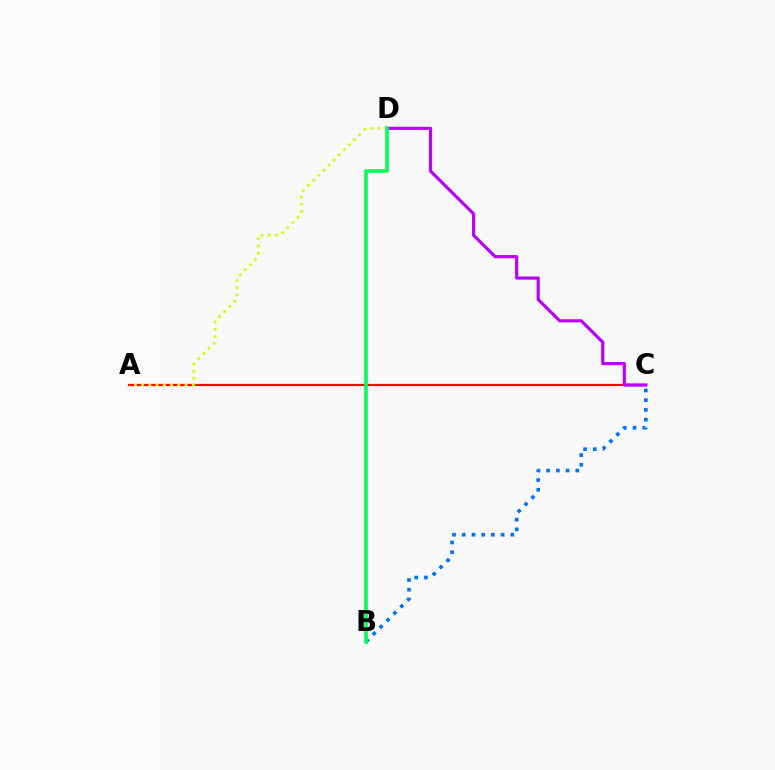{('A', 'C'): [{'color': '#ff0000', 'line_style': 'solid', 'thickness': 1.59}], ('A', 'D'): [{'color': '#d1ff00', 'line_style': 'dotted', 'thickness': 1.96}], ('C', 'D'): [{'color': '#b900ff', 'line_style': 'solid', 'thickness': 2.27}], ('B', 'C'): [{'color': '#0074ff', 'line_style': 'dotted', 'thickness': 2.64}], ('B', 'D'): [{'color': '#00ff5c', 'line_style': 'solid', 'thickness': 2.59}]}